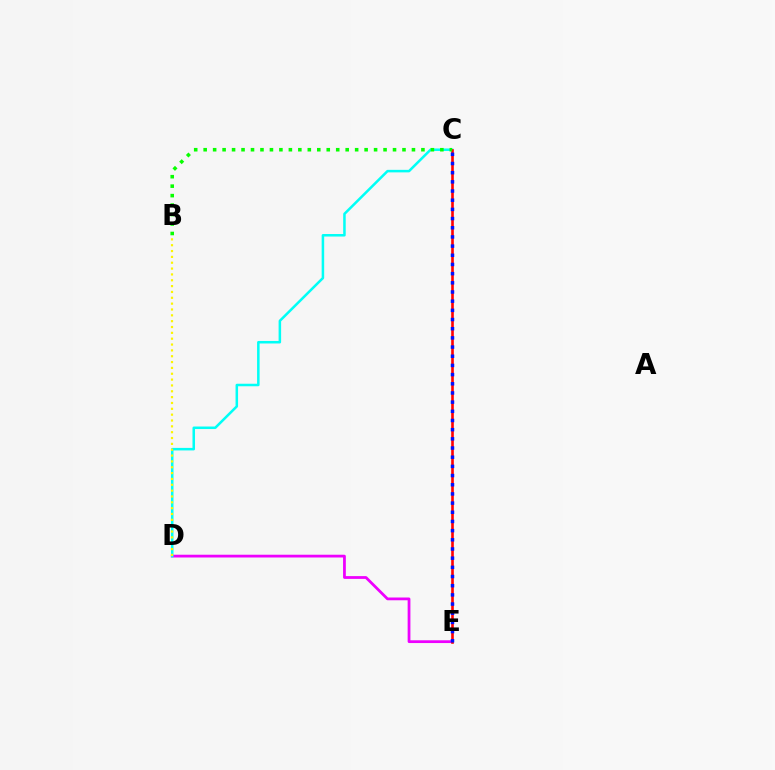{('D', 'E'): [{'color': '#ee00ff', 'line_style': 'solid', 'thickness': 1.99}], ('C', 'D'): [{'color': '#00fff6', 'line_style': 'solid', 'thickness': 1.82}], ('C', 'E'): [{'color': '#ff0000', 'line_style': 'solid', 'thickness': 1.89}, {'color': '#0010ff', 'line_style': 'dotted', 'thickness': 2.49}], ('B', 'D'): [{'color': '#fcf500', 'line_style': 'dotted', 'thickness': 1.59}], ('B', 'C'): [{'color': '#08ff00', 'line_style': 'dotted', 'thickness': 2.57}]}